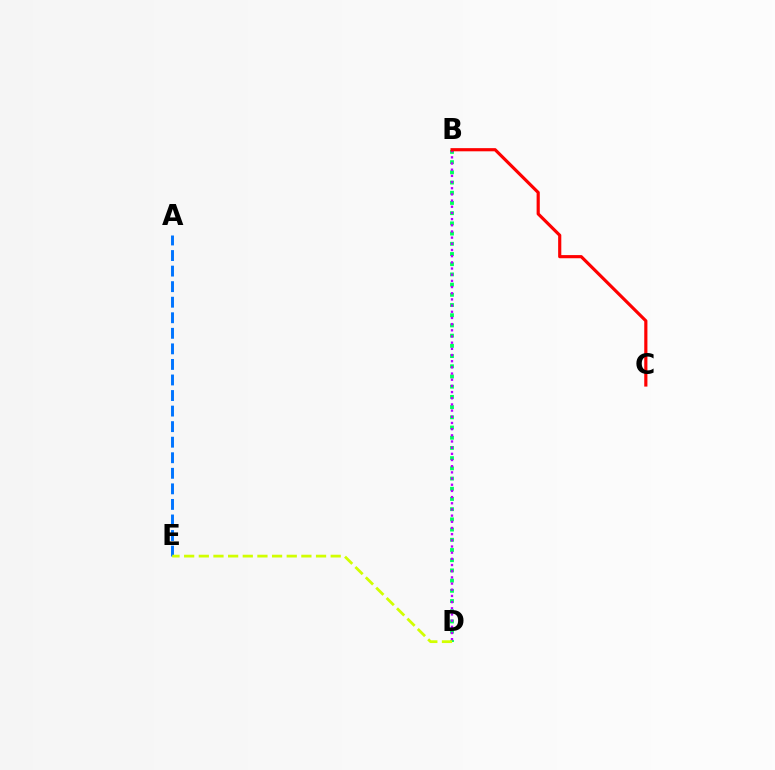{('B', 'D'): [{'color': '#00ff5c', 'line_style': 'dotted', 'thickness': 2.77}, {'color': '#b900ff', 'line_style': 'dotted', 'thickness': 1.68}], ('A', 'E'): [{'color': '#0074ff', 'line_style': 'dashed', 'thickness': 2.11}], ('B', 'C'): [{'color': '#ff0000', 'line_style': 'solid', 'thickness': 2.28}], ('D', 'E'): [{'color': '#d1ff00', 'line_style': 'dashed', 'thickness': 1.99}]}